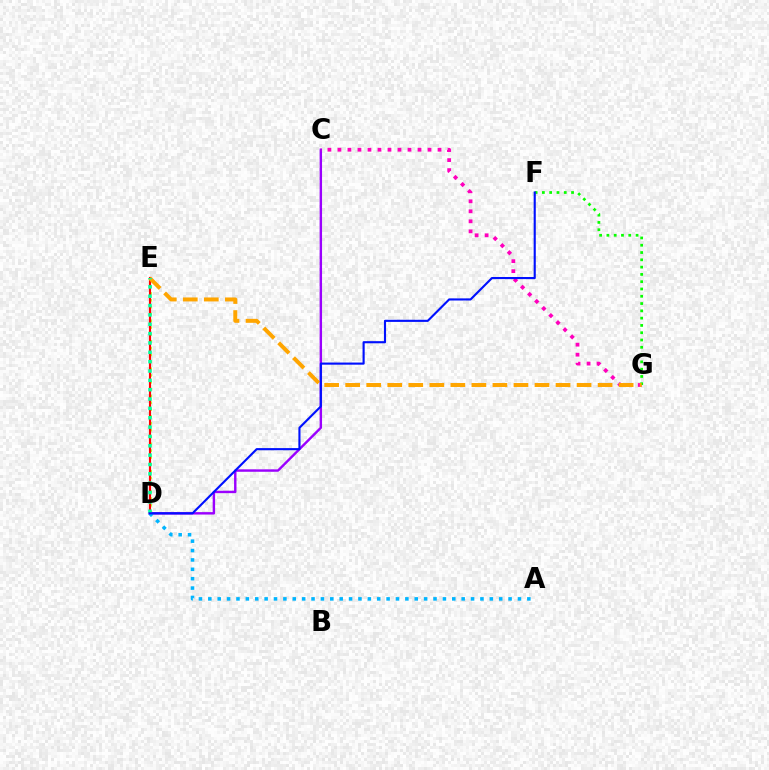{('C', 'D'): [{'color': '#9b00ff', 'line_style': 'solid', 'thickness': 1.74}], ('C', 'G'): [{'color': '#ff00bd', 'line_style': 'dotted', 'thickness': 2.72}], ('D', 'E'): [{'color': '#b3ff00', 'line_style': 'dotted', 'thickness': 1.86}, {'color': '#ff0000', 'line_style': 'solid', 'thickness': 1.55}, {'color': '#00ff9d', 'line_style': 'dotted', 'thickness': 2.54}], ('A', 'D'): [{'color': '#00b5ff', 'line_style': 'dotted', 'thickness': 2.55}], ('F', 'G'): [{'color': '#08ff00', 'line_style': 'dotted', 'thickness': 1.98}], ('E', 'G'): [{'color': '#ffa500', 'line_style': 'dashed', 'thickness': 2.86}], ('D', 'F'): [{'color': '#0010ff', 'line_style': 'solid', 'thickness': 1.53}]}